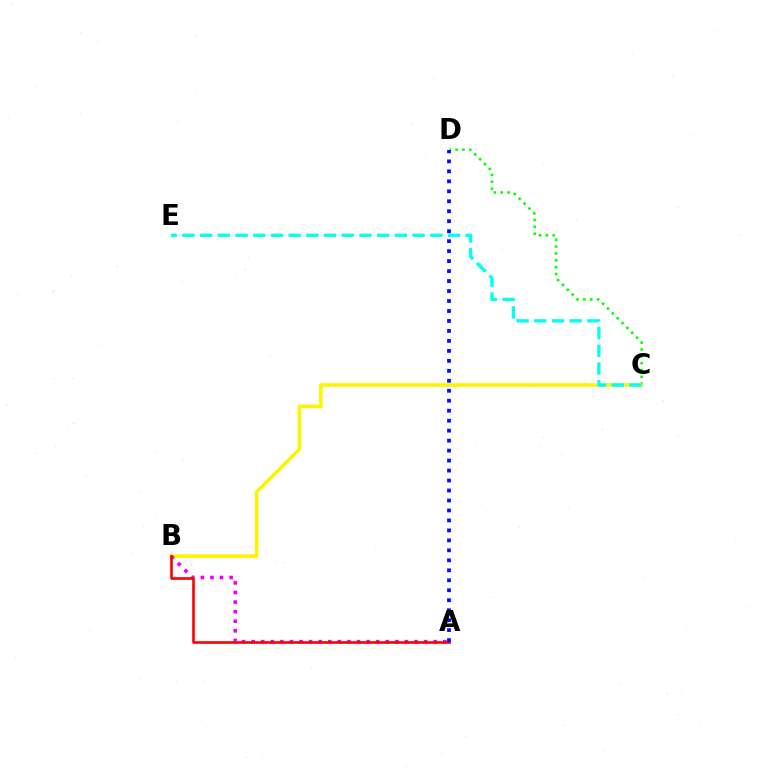{('C', 'D'): [{'color': '#08ff00', 'line_style': 'dotted', 'thickness': 1.86}], ('B', 'C'): [{'color': '#fcf500', 'line_style': 'solid', 'thickness': 2.59}], ('A', 'B'): [{'color': '#ee00ff', 'line_style': 'dotted', 'thickness': 2.6}, {'color': '#ff0000', 'line_style': 'solid', 'thickness': 1.89}], ('C', 'E'): [{'color': '#00fff6', 'line_style': 'dashed', 'thickness': 2.41}], ('A', 'D'): [{'color': '#0010ff', 'line_style': 'dotted', 'thickness': 2.71}]}